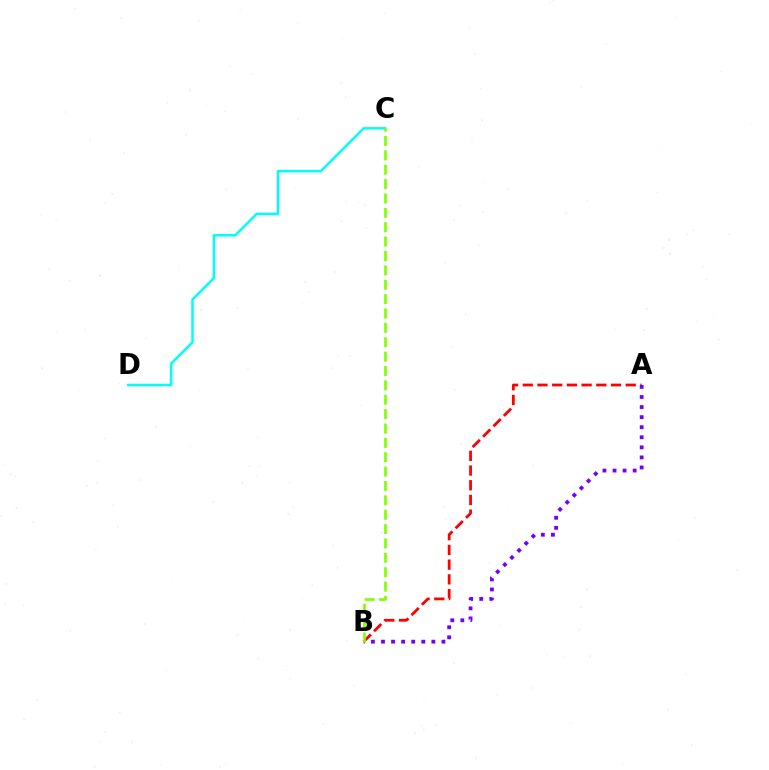{('C', 'D'): [{'color': '#00fff6', 'line_style': 'solid', 'thickness': 1.79}], ('A', 'B'): [{'color': '#ff0000', 'line_style': 'dashed', 'thickness': 2.0}, {'color': '#7200ff', 'line_style': 'dotted', 'thickness': 2.74}], ('B', 'C'): [{'color': '#84ff00', 'line_style': 'dashed', 'thickness': 1.95}]}